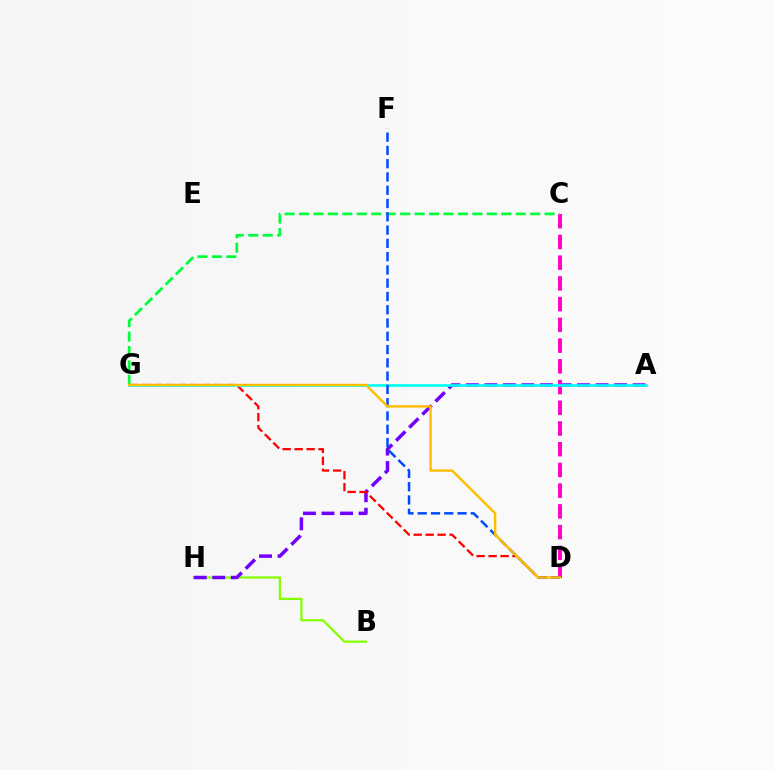{('B', 'H'): [{'color': '#84ff00', 'line_style': 'solid', 'thickness': 1.61}], ('A', 'H'): [{'color': '#7200ff', 'line_style': 'dashed', 'thickness': 2.52}], ('D', 'G'): [{'color': '#ff0000', 'line_style': 'dashed', 'thickness': 1.62}, {'color': '#ffbd00', 'line_style': 'solid', 'thickness': 1.74}], ('C', 'D'): [{'color': '#ff00cf', 'line_style': 'dashed', 'thickness': 2.82}], ('A', 'G'): [{'color': '#00fff6', 'line_style': 'solid', 'thickness': 1.9}], ('C', 'G'): [{'color': '#00ff39', 'line_style': 'dashed', 'thickness': 1.96}], ('D', 'F'): [{'color': '#004bff', 'line_style': 'dashed', 'thickness': 1.8}]}